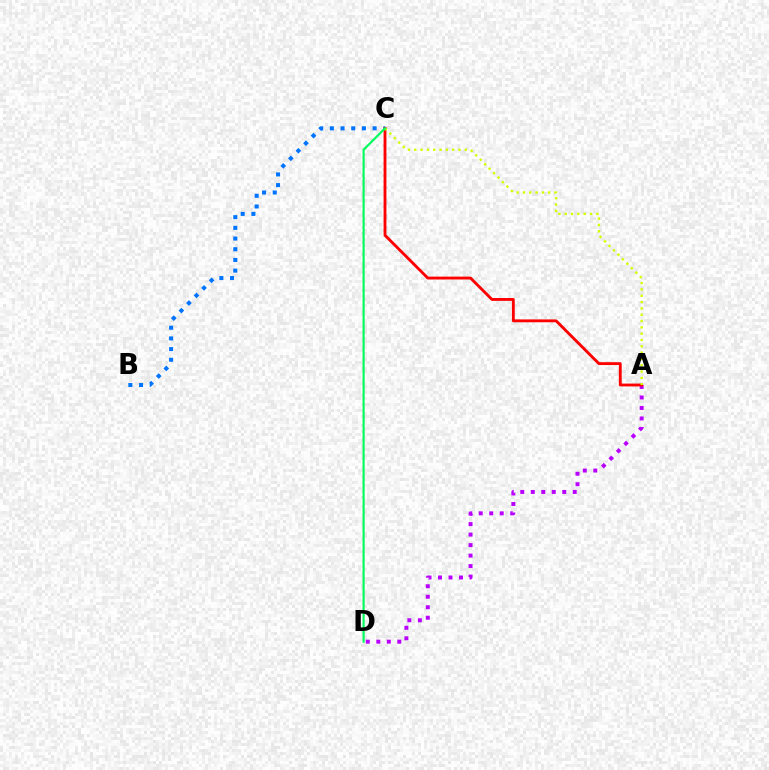{('A', 'D'): [{'color': '#b900ff', 'line_style': 'dotted', 'thickness': 2.85}], ('B', 'C'): [{'color': '#0074ff', 'line_style': 'dotted', 'thickness': 2.9}], ('A', 'C'): [{'color': '#ff0000', 'line_style': 'solid', 'thickness': 2.06}, {'color': '#d1ff00', 'line_style': 'dotted', 'thickness': 1.72}], ('C', 'D'): [{'color': '#00ff5c', 'line_style': 'solid', 'thickness': 1.55}]}